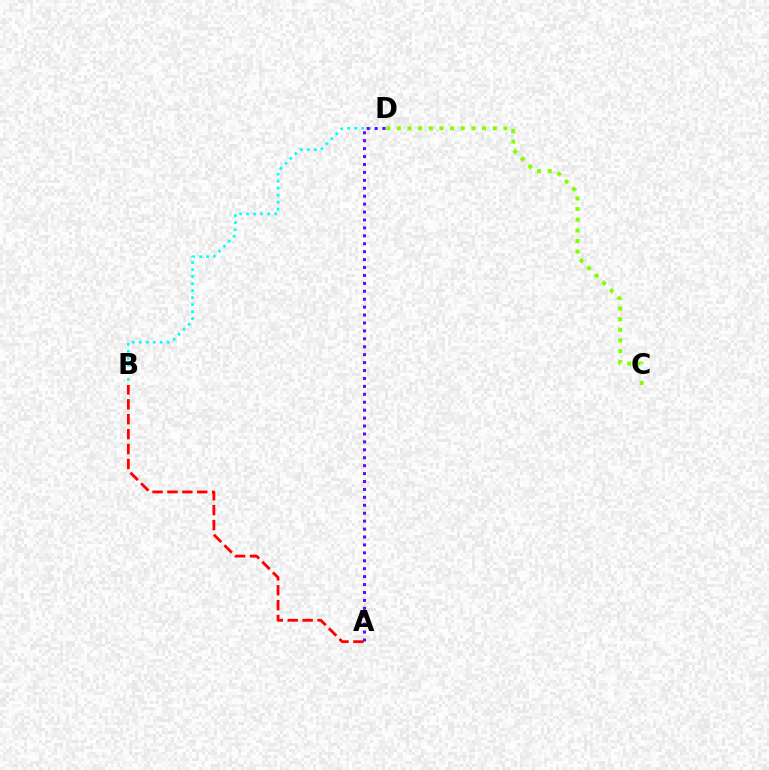{('B', 'D'): [{'color': '#00fff6', 'line_style': 'dotted', 'thickness': 1.91}], ('A', 'B'): [{'color': '#ff0000', 'line_style': 'dashed', 'thickness': 2.02}], ('C', 'D'): [{'color': '#84ff00', 'line_style': 'dotted', 'thickness': 2.89}], ('A', 'D'): [{'color': '#7200ff', 'line_style': 'dotted', 'thickness': 2.15}]}